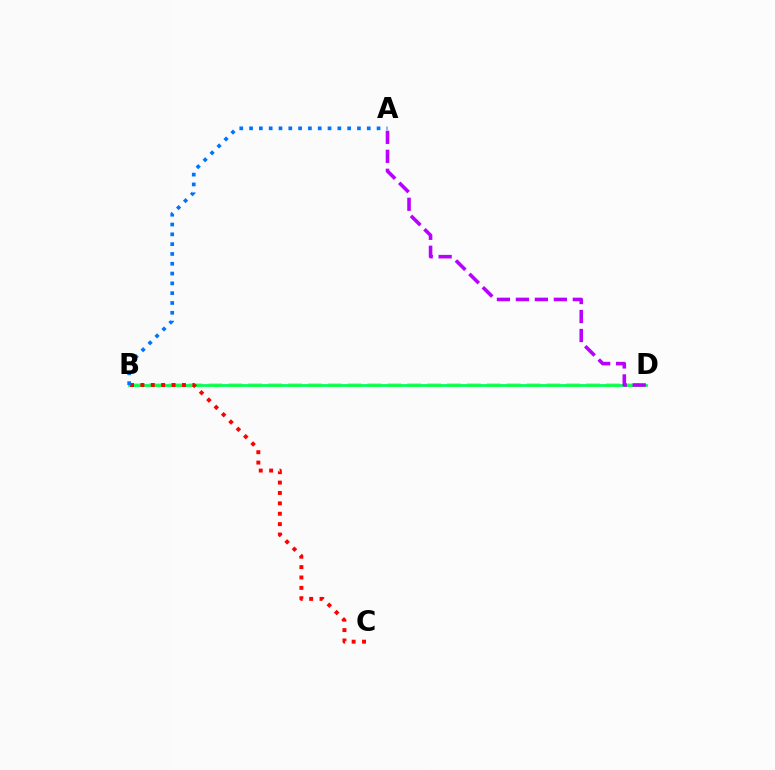{('B', 'D'): [{'color': '#d1ff00', 'line_style': 'dashed', 'thickness': 2.7}, {'color': '#00ff5c', 'line_style': 'solid', 'thickness': 1.99}], ('B', 'C'): [{'color': '#ff0000', 'line_style': 'dotted', 'thickness': 2.82}], ('A', 'D'): [{'color': '#b900ff', 'line_style': 'dashed', 'thickness': 2.58}], ('A', 'B'): [{'color': '#0074ff', 'line_style': 'dotted', 'thickness': 2.66}]}